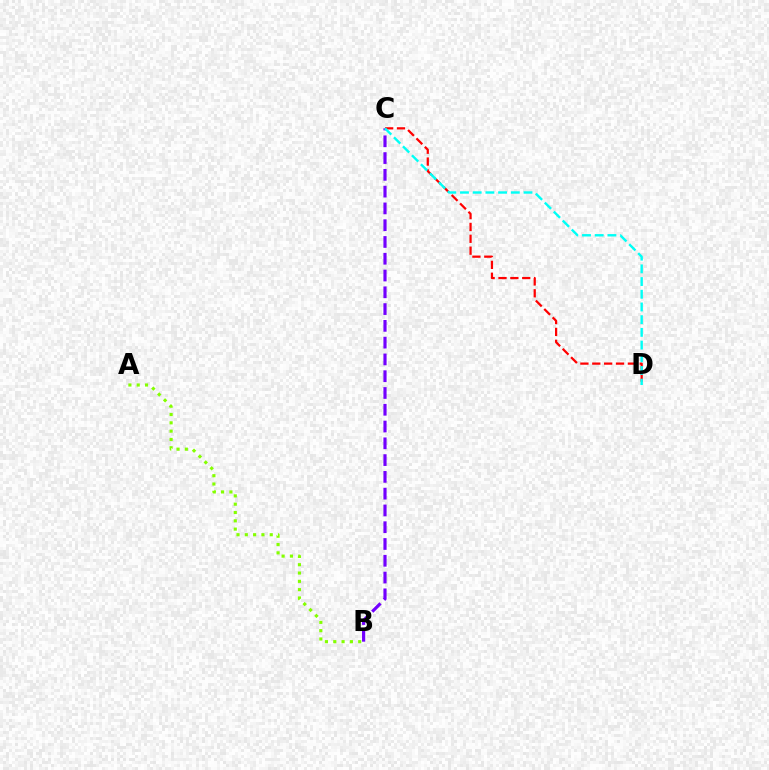{('B', 'C'): [{'color': '#7200ff', 'line_style': 'dashed', 'thickness': 2.28}], ('C', 'D'): [{'color': '#ff0000', 'line_style': 'dashed', 'thickness': 1.61}, {'color': '#00fff6', 'line_style': 'dashed', 'thickness': 1.73}], ('A', 'B'): [{'color': '#84ff00', 'line_style': 'dotted', 'thickness': 2.26}]}